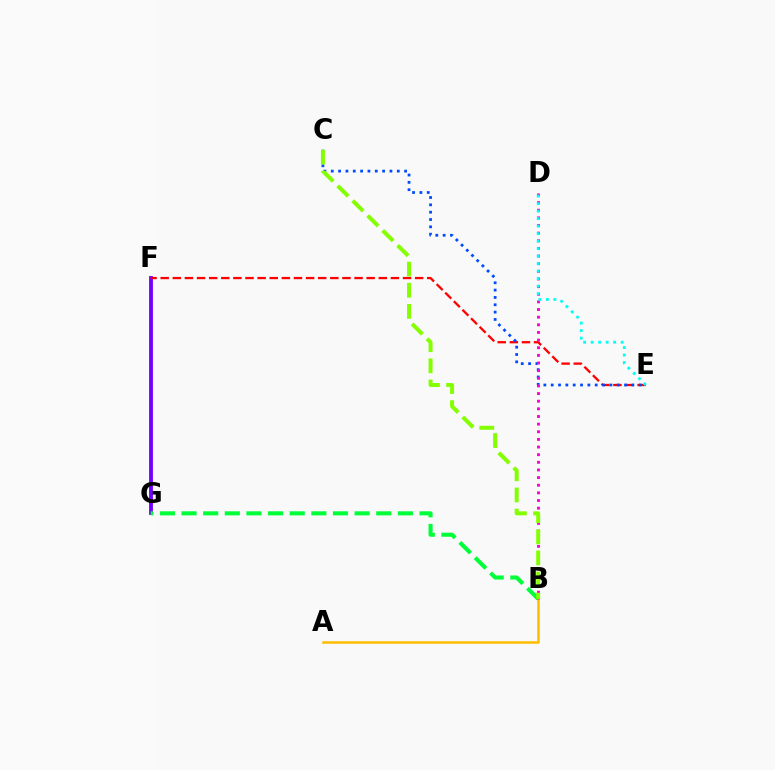{('A', 'B'): [{'color': '#ffbd00', 'line_style': 'solid', 'thickness': 1.83}], ('F', 'G'): [{'color': '#7200ff', 'line_style': 'solid', 'thickness': 2.76}], ('E', 'F'): [{'color': '#ff0000', 'line_style': 'dashed', 'thickness': 1.65}], ('C', 'E'): [{'color': '#004bff', 'line_style': 'dotted', 'thickness': 1.99}], ('B', 'D'): [{'color': '#ff00cf', 'line_style': 'dotted', 'thickness': 2.08}], ('B', 'G'): [{'color': '#00ff39', 'line_style': 'dashed', 'thickness': 2.94}], ('B', 'C'): [{'color': '#84ff00', 'line_style': 'dashed', 'thickness': 2.87}], ('D', 'E'): [{'color': '#00fff6', 'line_style': 'dotted', 'thickness': 2.04}]}